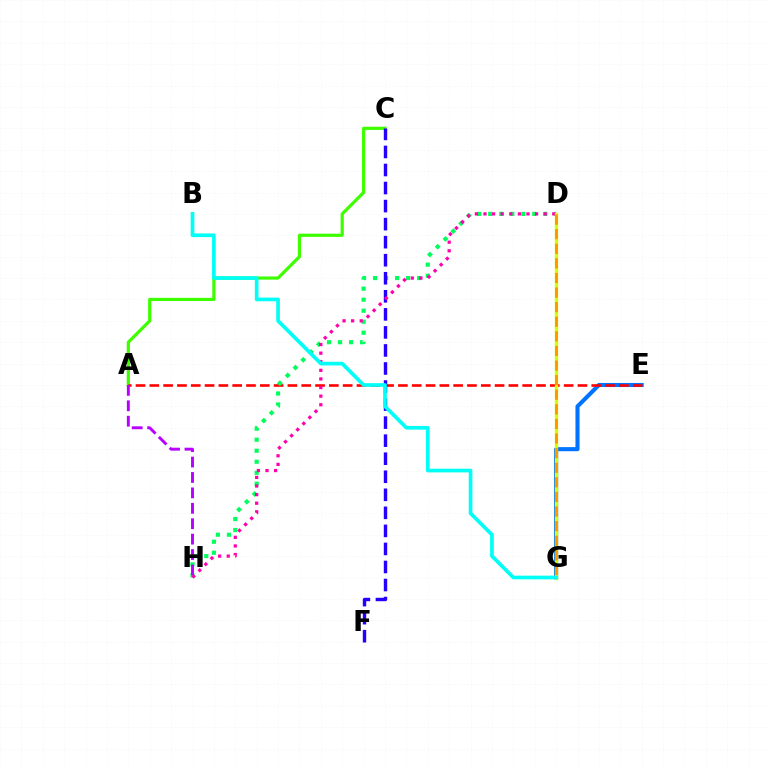{('E', 'G'): [{'color': '#0074ff', 'line_style': 'solid', 'thickness': 2.94}], ('A', 'C'): [{'color': '#3dff00', 'line_style': 'solid', 'thickness': 2.3}], ('A', 'E'): [{'color': '#ff0000', 'line_style': 'dashed', 'thickness': 1.88}], ('D', 'H'): [{'color': '#00ff5c', 'line_style': 'dotted', 'thickness': 2.99}, {'color': '#ff00ac', 'line_style': 'dotted', 'thickness': 2.34}], ('A', 'H'): [{'color': '#b900ff', 'line_style': 'dashed', 'thickness': 2.09}], ('C', 'F'): [{'color': '#2500ff', 'line_style': 'dashed', 'thickness': 2.45}], ('D', 'G'): [{'color': '#d1ff00', 'line_style': 'solid', 'thickness': 2.4}, {'color': '#ff9400', 'line_style': 'dashed', 'thickness': 1.98}], ('B', 'G'): [{'color': '#00fff6', 'line_style': 'solid', 'thickness': 2.65}]}